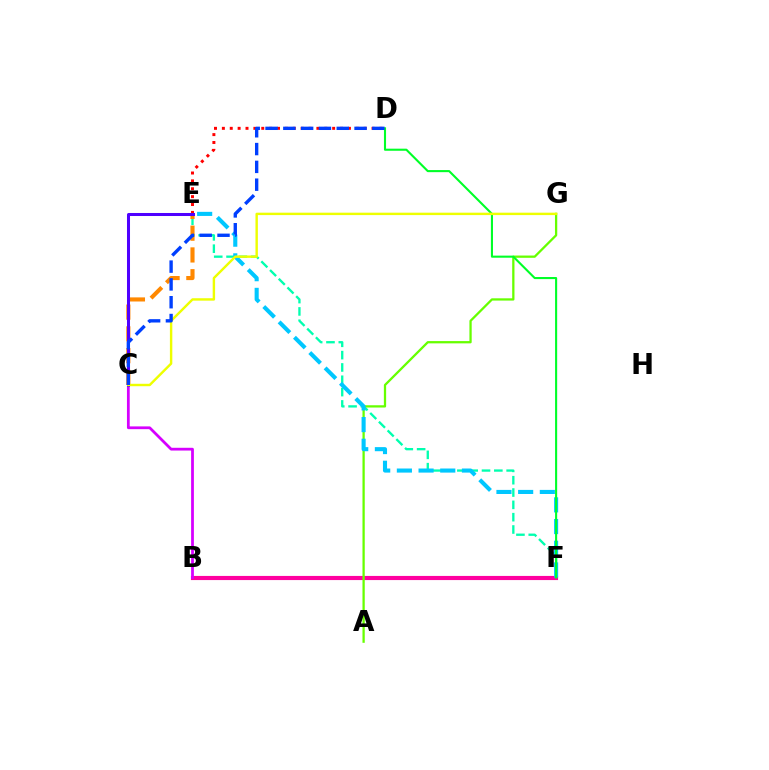{('B', 'F'): [{'color': '#ff00a0', 'line_style': 'solid', 'thickness': 2.98}], ('D', 'E'): [{'color': '#ff0000', 'line_style': 'dotted', 'thickness': 2.14}], ('E', 'F'): [{'color': '#00ffaf', 'line_style': 'dashed', 'thickness': 1.67}, {'color': '#00c7ff', 'line_style': 'dashed', 'thickness': 2.95}], ('B', 'C'): [{'color': '#d600ff', 'line_style': 'solid', 'thickness': 1.99}], ('A', 'G'): [{'color': '#66ff00', 'line_style': 'solid', 'thickness': 1.64}], ('C', 'E'): [{'color': '#ff8800', 'line_style': 'dashed', 'thickness': 2.96}, {'color': '#4f00ff', 'line_style': 'solid', 'thickness': 2.18}], ('D', 'F'): [{'color': '#00ff27', 'line_style': 'solid', 'thickness': 1.51}], ('C', 'G'): [{'color': '#eeff00', 'line_style': 'solid', 'thickness': 1.74}], ('C', 'D'): [{'color': '#003fff', 'line_style': 'dashed', 'thickness': 2.42}]}